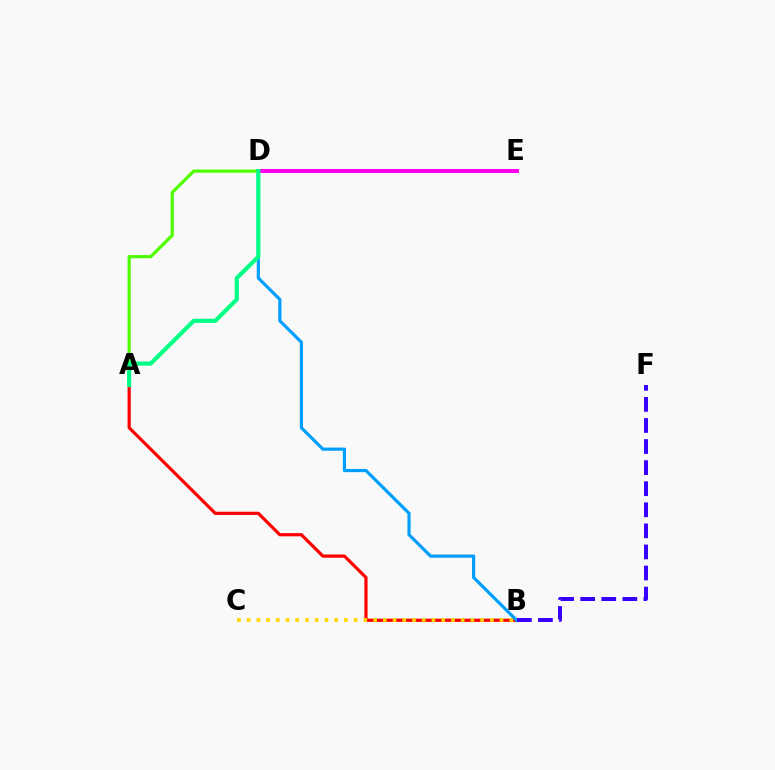{('A', 'B'): [{'color': '#ff0000', 'line_style': 'solid', 'thickness': 2.3}], ('D', 'E'): [{'color': '#ff00ed', 'line_style': 'solid', 'thickness': 2.88}], ('B', 'C'): [{'color': '#ffd500', 'line_style': 'dotted', 'thickness': 2.64}], ('B', 'D'): [{'color': '#009eff', 'line_style': 'solid', 'thickness': 2.28}], ('A', 'D'): [{'color': '#4fff00', 'line_style': 'solid', 'thickness': 2.32}, {'color': '#00ff86', 'line_style': 'solid', 'thickness': 2.99}], ('B', 'F'): [{'color': '#3700ff', 'line_style': 'dashed', 'thickness': 2.86}]}